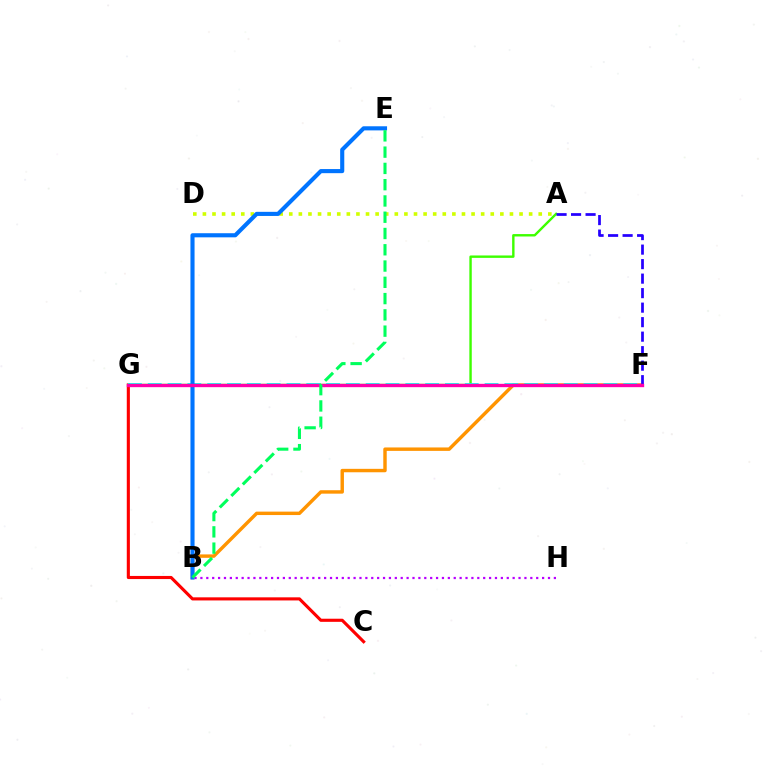{('B', 'F'): [{'color': '#ff9400', 'line_style': 'solid', 'thickness': 2.47}], ('C', 'G'): [{'color': '#ff0000', 'line_style': 'solid', 'thickness': 2.24}], ('A', 'G'): [{'color': '#3dff00', 'line_style': 'solid', 'thickness': 1.73}], ('F', 'G'): [{'color': '#00fff6', 'line_style': 'dashed', 'thickness': 2.69}, {'color': '#ff00ac', 'line_style': 'solid', 'thickness': 2.41}], ('A', 'D'): [{'color': '#d1ff00', 'line_style': 'dotted', 'thickness': 2.61}], ('B', 'H'): [{'color': '#b900ff', 'line_style': 'dotted', 'thickness': 1.6}], ('A', 'F'): [{'color': '#2500ff', 'line_style': 'dashed', 'thickness': 1.97}], ('B', 'E'): [{'color': '#0074ff', 'line_style': 'solid', 'thickness': 2.96}, {'color': '#00ff5c', 'line_style': 'dashed', 'thickness': 2.21}]}